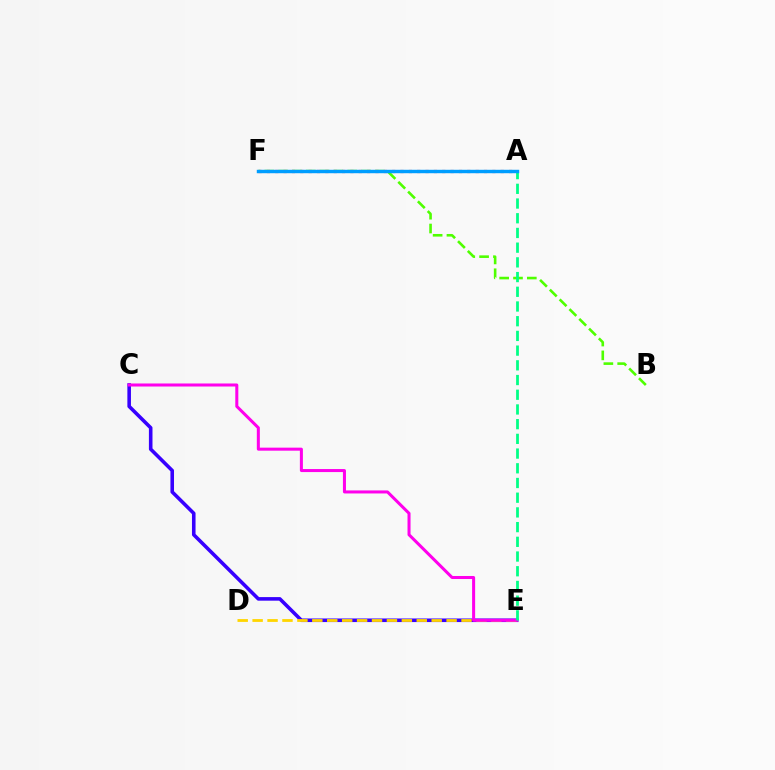{('B', 'F'): [{'color': '#4fff00', 'line_style': 'dashed', 'thickness': 1.88}], ('C', 'E'): [{'color': '#3700ff', 'line_style': 'solid', 'thickness': 2.58}, {'color': '#ff00ed', 'line_style': 'solid', 'thickness': 2.18}], ('A', 'F'): [{'color': '#ff0000', 'line_style': 'dotted', 'thickness': 2.27}, {'color': '#009eff', 'line_style': 'solid', 'thickness': 2.47}], ('D', 'E'): [{'color': '#ffd500', 'line_style': 'dashed', 'thickness': 2.03}], ('A', 'E'): [{'color': '#00ff86', 'line_style': 'dashed', 'thickness': 2.0}]}